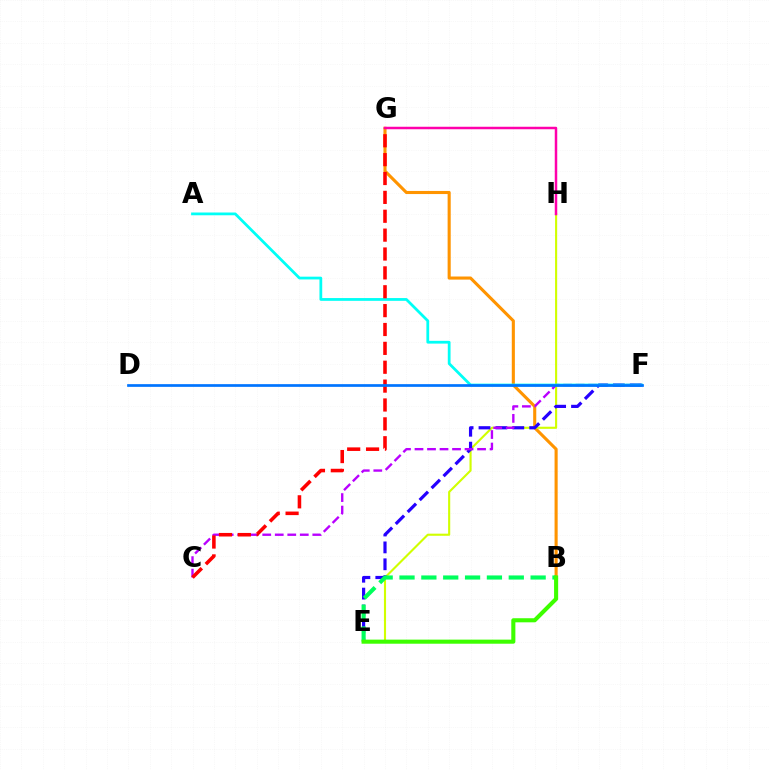{('B', 'G'): [{'color': '#ff9400', 'line_style': 'solid', 'thickness': 2.23}], ('E', 'H'): [{'color': '#d1ff00', 'line_style': 'solid', 'thickness': 1.52}], ('G', 'H'): [{'color': '#ff00ac', 'line_style': 'solid', 'thickness': 1.79}], ('E', 'F'): [{'color': '#2500ff', 'line_style': 'dashed', 'thickness': 2.3}], ('C', 'F'): [{'color': '#b900ff', 'line_style': 'dashed', 'thickness': 1.7}], ('A', 'F'): [{'color': '#00fff6', 'line_style': 'solid', 'thickness': 1.99}], ('C', 'G'): [{'color': '#ff0000', 'line_style': 'dashed', 'thickness': 2.56}], ('B', 'E'): [{'color': '#00ff5c', 'line_style': 'dashed', 'thickness': 2.97}, {'color': '#3dff00', 'line_style': 'solid', 'thickness': 2.94}], ('D', 'F'): [{'color': '#0074ff', 'line_style': 'solid', 'thickness': 1.95}]}